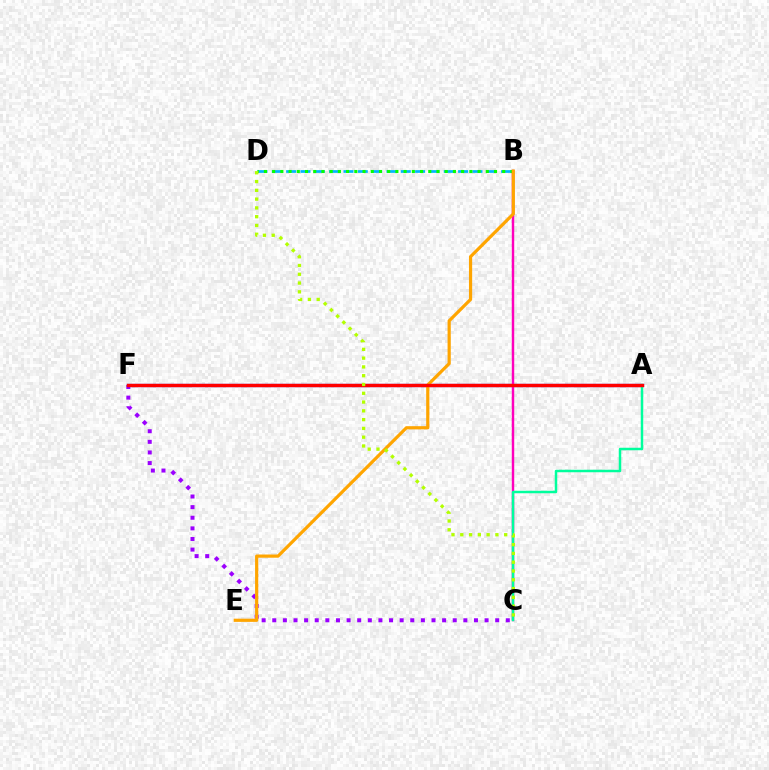{('B', 'D'): [{'color': '#00b5ff', 'line_style': 'dashed', 'thickness': 1.95}, {'color': '#08ff00', 'line_style': 'dotted', 'thickness': 2.23}], ('C', 'F'): [{'color': '#9b00ff', 'line_style': 'dotted', 'thickness': 2.88}], ('A', 'F'): [{'color': '#0010ff', 'line_style': 'solid', 'thickness': 2.32}, {'color': '#ff0000', 'line_style': 'solid', 'thickness': 2.44}], ('B', 'C'): [{'color': '#ff00bd', 'line_style': 'solid', 'thickness': 1.76}], ('A', 'C'): [{'color': '#00ff9d', 'line_style': 'solid', 'thickness': 1.79}], ('B', 'E'): [{'color': '#ffa500', 'line_style': 'solid', 'thickness': 2.3}], ('C', 'D'): [{'color': '#b3ff00', 'line_style': 'dotted', 'thickness': 2.39}]}